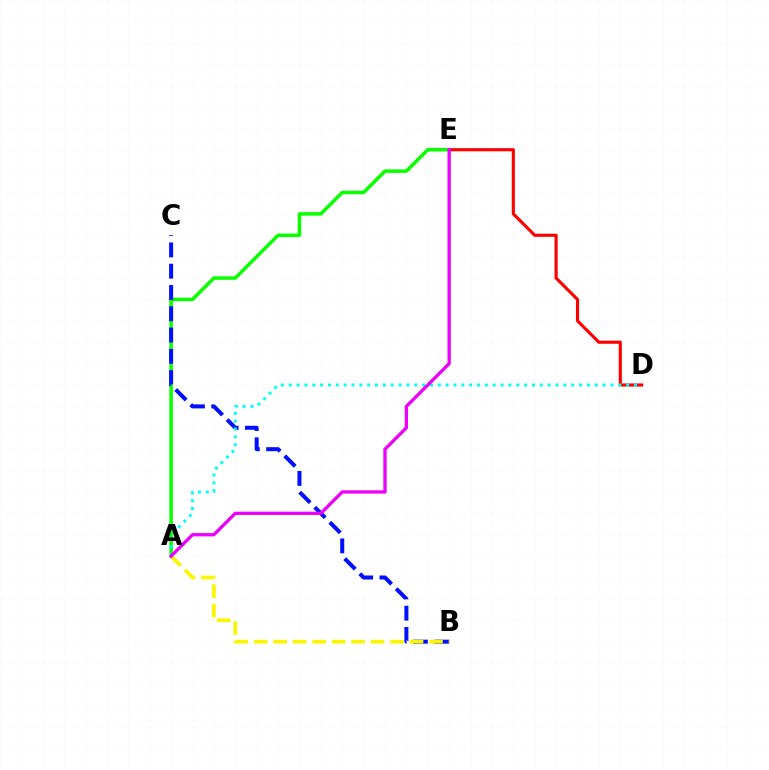{('D', 'E'): [{'color': '#ff0000', 'line_style': 'solid', 'thickness': 2.25}], ('A', 'E'): [{'color': '#08ff00', 'line_style': 'solid', 'thickness': 2.52}, {'color': '#ee00ff', 'line_style': 'solid', 'thickness': 2.38}], ('B', 'C'): [{'color': '#0010ff', 'line_style': 'dashed', 'thickness': 2.89}], ('A', 'B'): [{'color': '#fcf500', 'line_style': 'dashed', 'thickness': 2.65}], ('A', 'D'): [{'color': '#00fff6', 'line_style': 'dotted', 'thickness': 2.13}]}